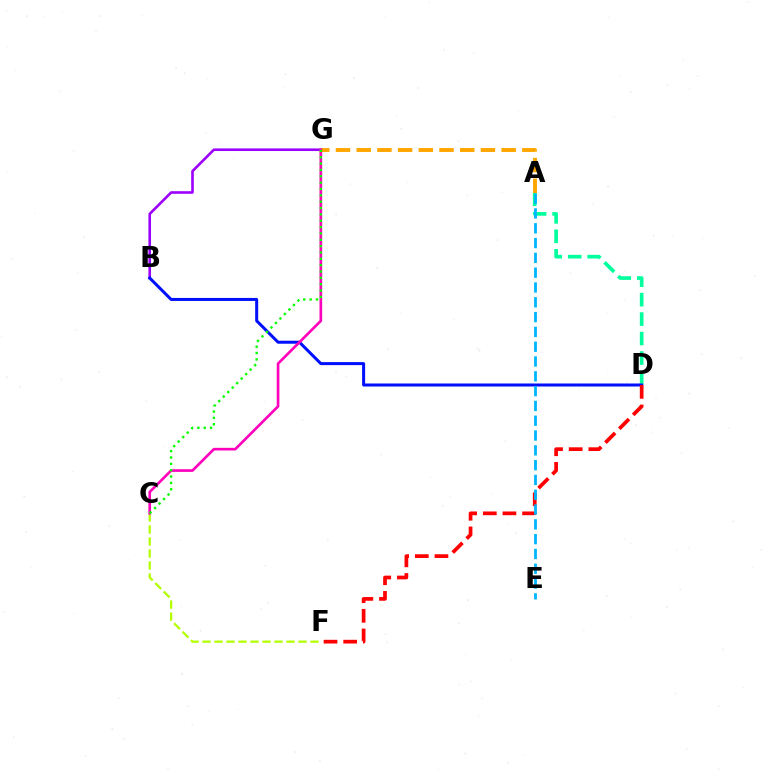{('A', 'D'): [{'color': '#00ff9d', 'line_style': 'dashed', 'thickness': 2.65}], ('B', 'G'): [{'color': '#9b00ff', 'line_style': 'solid', 'thickness': 1.89}], ('B', 'D'): [{'color': '#0010ff', 'line_style': 'solid', 'thickness': 2.17}], ('A', 'G'): [{'color': '#ffa500', 'line_style': 'dashed', 'thickness': 2.81}], ('D', 'F'): [{'color': '#ff0000', 'line_style': 'dashed', 'thickness': 2.67}], ('C', 'F'): [{'color': '#b3ff00', 'line_style': 'dashed', 'thickness': 1.63}], ('A', 'E'): [{'color': '#00b5ff', 'line_style': 'dashed', 'thickness': 2.01}], ('C', 'G'): [{'color': '#ff00bd', 'line_style': 'solid', 'thickness': 1.91}, {'color': '#08ff00', 'line_style': 'dotted', 'thickness': 1.73}]}